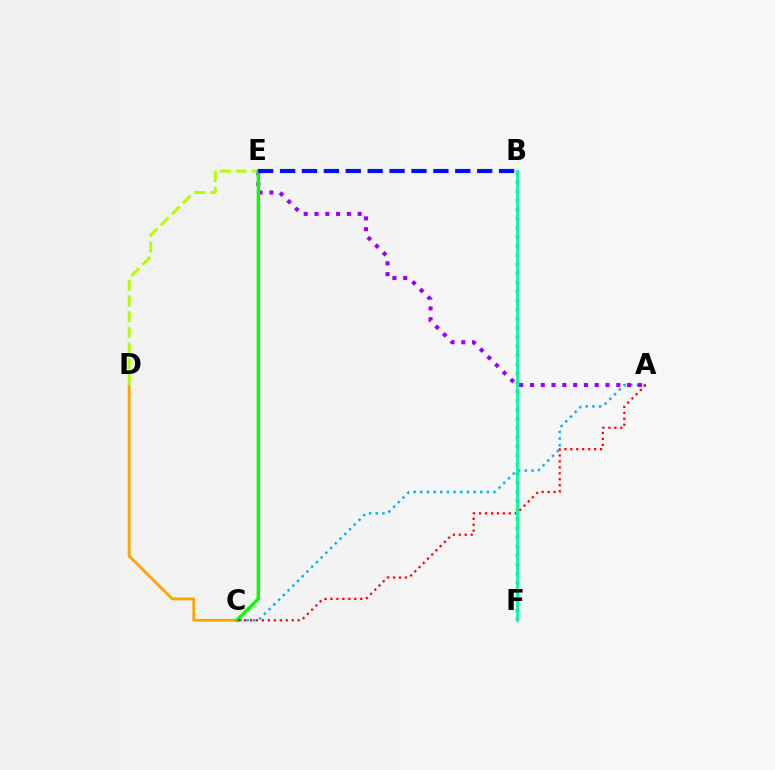{('C', 'D'): [{'color': '#ffa500', 'line_style': 'solid', 'thickness': 2.02}], ('A', 'C'): [{'color': '#00b5ff', 'line_style': 'dotted', 'thickness': 1.81}, {'color': '#ff0000', 'line_style': 'dotted', 'thickness': 1.62}], ('A', 'E'): [{'color': '#9b00ff', 'line_style': 'dotted', 'thickness': 2.93}], ('D', 'E'): [{'color': '#b3ff00', 'line_style': 'dashed', 'thickness': 2.13}], ('B', 'F'): [{'color': '#ff00bd', 'line_style': 'dotted', 'thickness': 2.47}, {'color': '#00ff9d', 'line_style': 'solid', 'thickness': 2.02}], ('C', 'E'): [{'color': '#08ff00', 'line_style': 'solid', 'thickness': 2.43}], ('B', 'E'): [{'color': '#0010ff', 'line_style': 'dashed', 'thickness': 2.98}]}